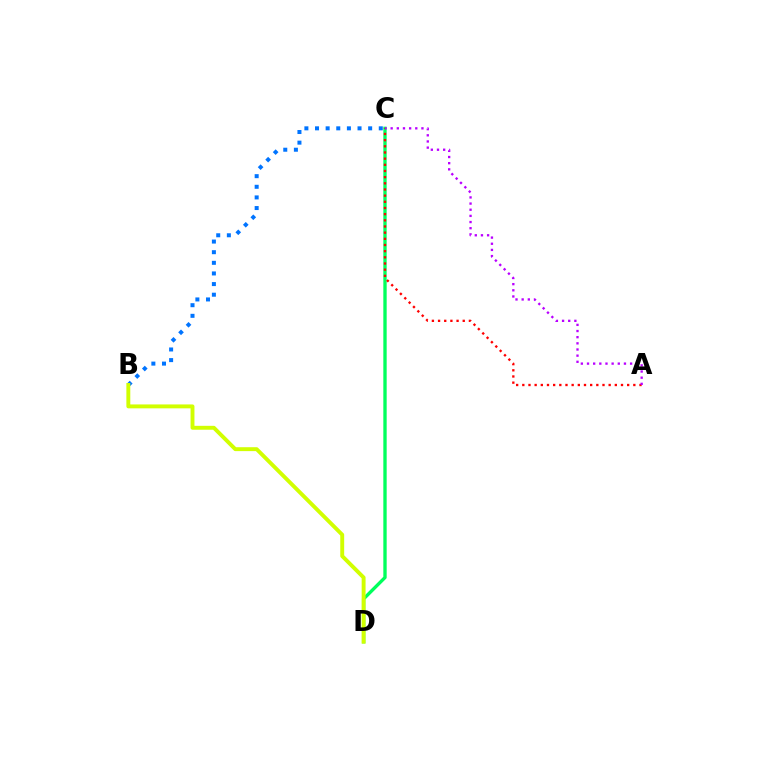{('B', 'C'): [{'color': '#0074ff', 'line_style': 'dotted', 'thickness': 2.89}], ('C', 'D'): [{'color': '#00ff5c', 'line_style': 'solid', 'thickness': 2.41}], ('B', 'D'): [{'color': '#d1ff00', 'line_style': 'solid', 'thickness': 2.81}], ('A', 'C'): [{'color': '#ff0000', 'line_style': 'dotted', 'thickness': 1.68}, {'color': '#b900ff', 'line_style': 'dotted', 'thickness': 1.67}]}